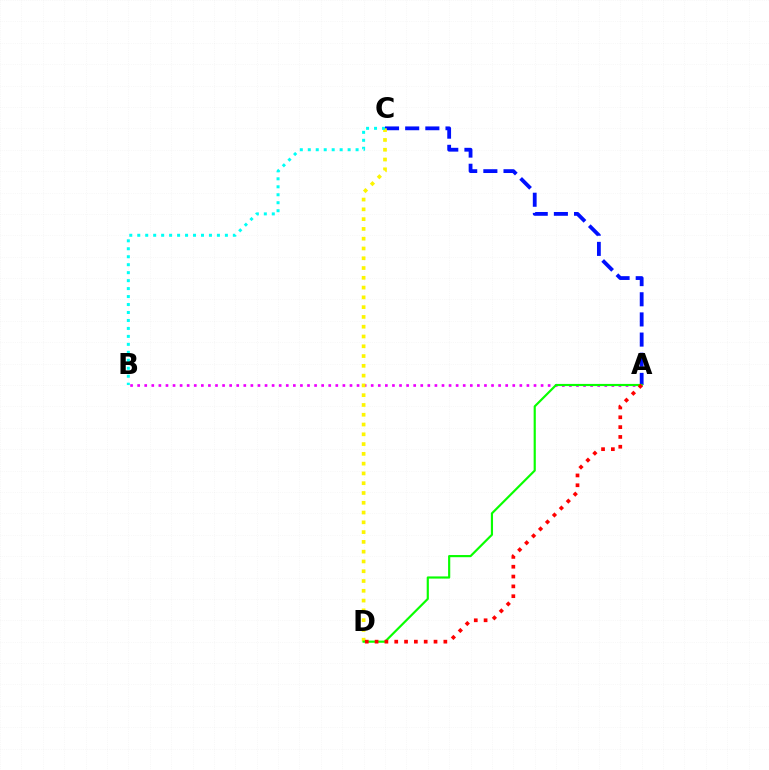{('A', 'C'): [{'color': '#0010ff', 'line_style': 'dashed', 'thickness': 2.74}], ('A', 'B'): [{'color': '#ee00ff', 'line_style': 'dotted', 'thickness': 1.92}], ('C', 'D'): [{'color': '#fcf500', 'line_style': 'dotted', 'thickness': 2.66}], ('B', 'C'): [{'color': '#00fff6', 'line_style': 'dotted', 'thickness': 2.16}], ('A', 'D'): [{'color': '#08ff00', 'line_style': 'solid', 'thickness': 1.56}, {'color': '#ff0000', 'line_style': 'dotted', 'thickness': 2.67}]}